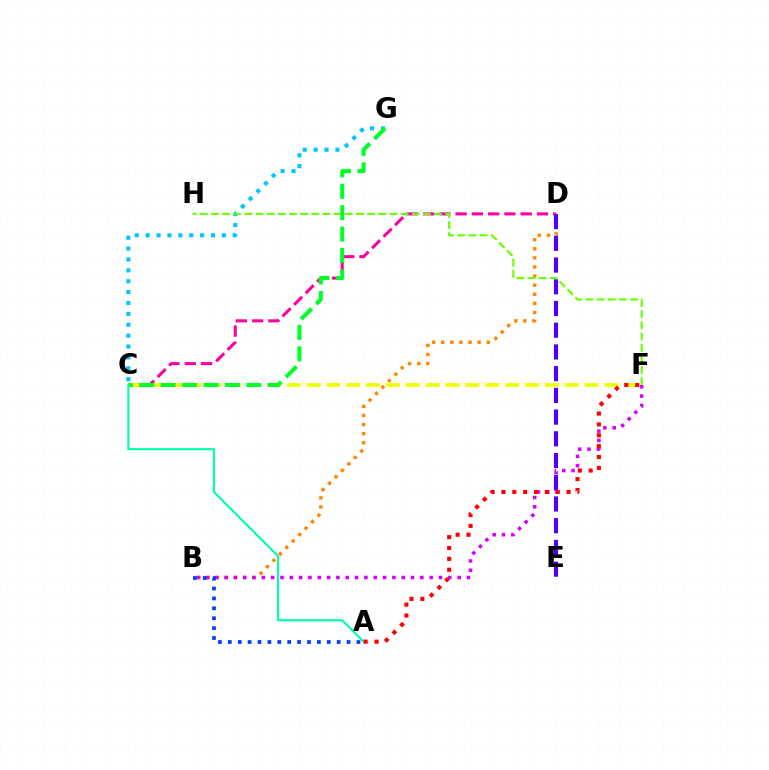{('C', 'D'): [{'color': '#ff00a0', 'line_style': 'dashed', 'thickness': 2.21}], ('B', 'D'): [{'color': '#ff8800', 'line_style': 'dotted', 'thickness': 2.47}], ('C', 'G'): [{'color': '#00c7ff', 'line_style': 'dotted', 'thickness': 2.96}, {'color': '#00ff27', 'line_style': 'dashed', 'thickness': 2.91}], ('C', 'F'): [{'color': '#eeff00', 'line_style': 'dashed', 'thickness': 2.7}], ('B', 'F'): [{'color': '#d600ff', 'line_style': 'dotted', 'thickness': 2.53}], ('D', 'E'): [{'color': '#4f00ff', 'line_style': 'dashed', 'thickness': 2.95}], ('A', 'C'): [{'color': '#00ffaf', 'line_style': 'solid', 'thickness': 1.53}], ('A', 'B'): [{'color': '#003fff', 'line_style': 'dotted', 'thickness': 2.69}], ('F', 'H'): [{'color': '#66ff00', 'line_style': 'dashed', 'thickness': 1.52}], ('A', 'F'): [{'color': '#ff0000', 'line_style': 'dotted', 'thickness': 2.95}]}